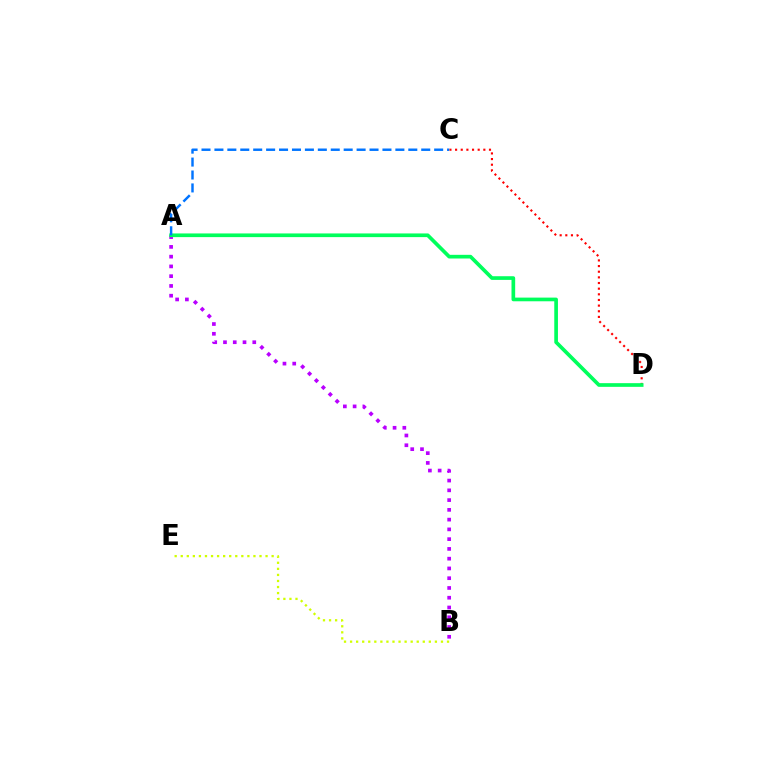{('C', 'D'): [{'color': '#ff0000', 'line_style': 'dotted', 'thickness': 1.53}], ('A', 'B'): [{'color': '#b900ff', 'line_style': 'dotted', 'thickness': 2.65}], ('B', 'E'): [{'color': '#d1ff00', 'line_style': 'dotted', 'thickness': 1.65}], ('A', 'D'): [{'color': '#00ff5c', 'line_style': 'solid', 'thickness': 2.65}], ('A', 'C'): [{'color': '#0074ff', 'line_style': 'dashed', 'thickness': 1.76}]}